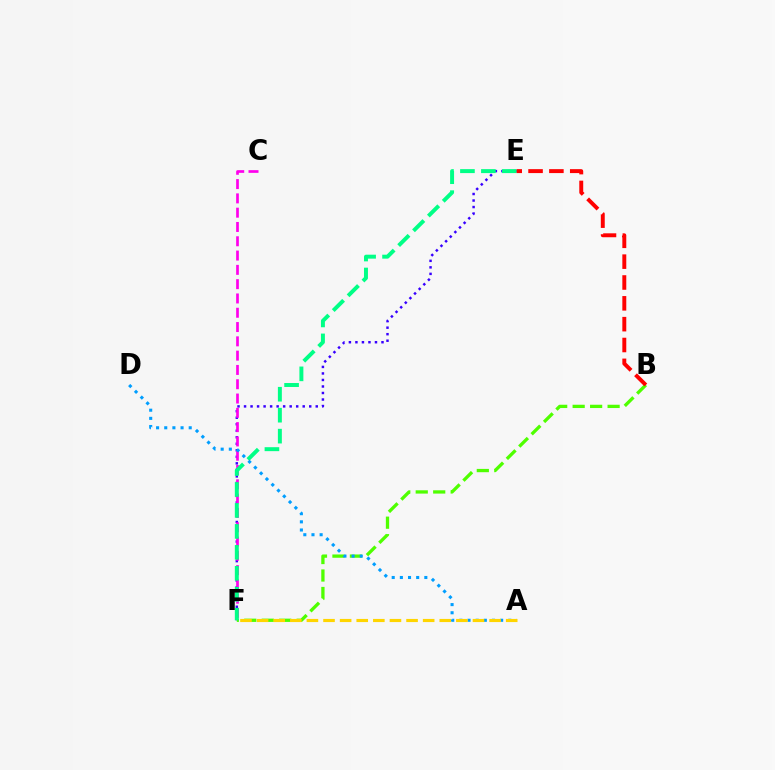{('E', 'F'): [{'color': '#3700ff', 'line_style': 'dotted', 'thickness': 1.77}, {'color': '#00ff86', 'line_style': 'dashed', 'thickness': 2.85}], ('B', 'F'): [{'color': '#4fff00', 'line_style': 'dashed', 'thickness': 2.37}], ('C', 'F'): [{'color': '#ff00ed', 'line_style': 'dashed', 'thickness': 1.94}], ('A', 'D'): [{'color': '#009eff', 'line_style': 'dotted', 'thickness': 2.22}], ('B', 'E'): [{'color': '#ff0000', 'line_style': 'dashed', 'thickness': 2.83}], ('A', 'F'): [{'color': '#ffd500', 'line_style': 'dashed', 'thickness': 2.26}]}